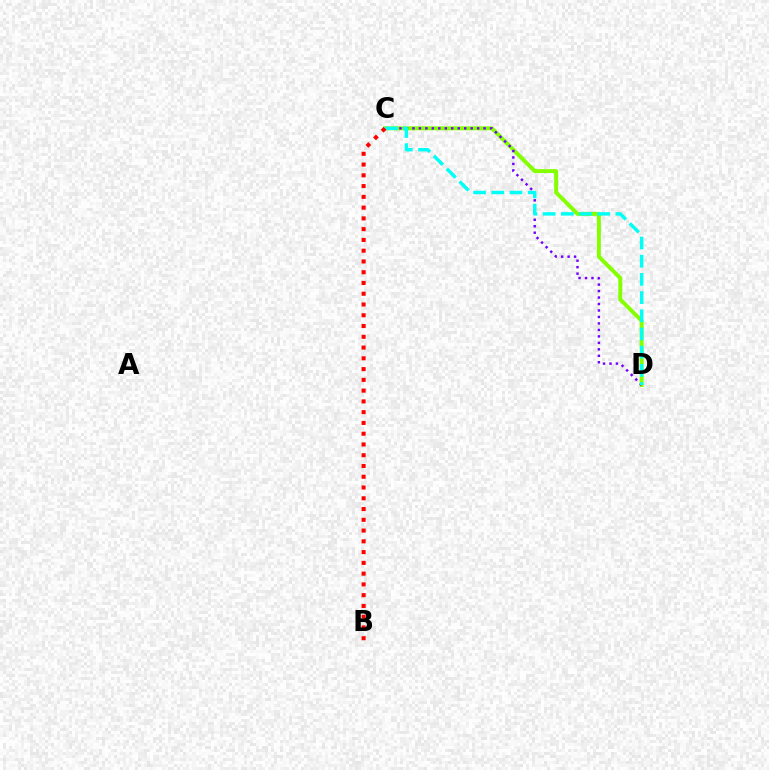{('C', 'D'): [{'color': '#84ff00', 'line_style': 'solid', 'thickness': 2.83}, {'color': '#7200ff', 'line_style': 'dotted', 'thickness': 1.76}, {'color': '#00fff6', 'line_style': 'dashed', 'thickness': 2.47}], ('B', 'C'): [{'color': '#ff0000', 'line_style': 'dotted', 'thickness': 2.92}]}